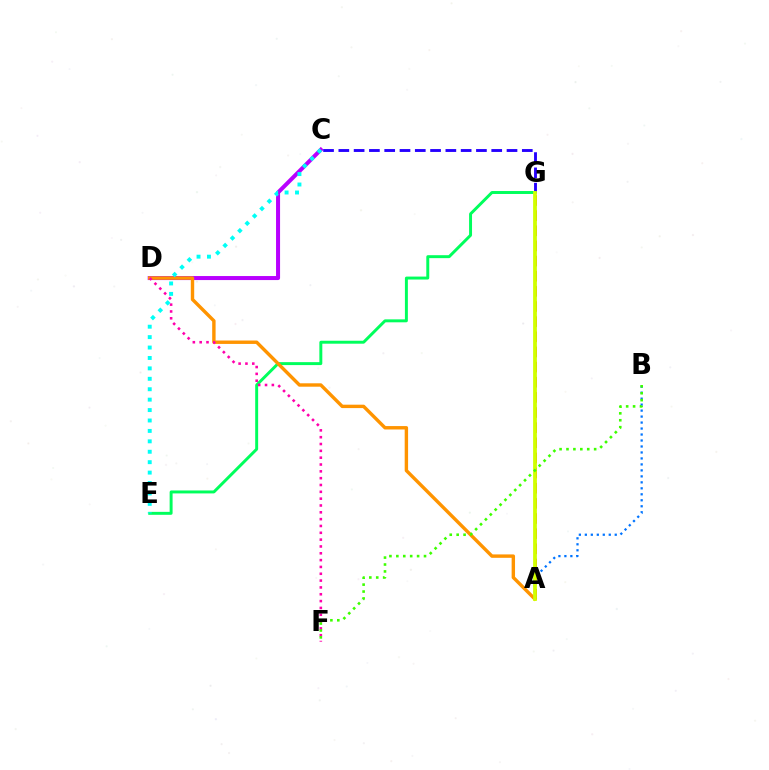{('C', 'D'): [{'color': '#b900ff', 'line_style': 'solid', 'thickness': 2.9}], ('C', 'G'): [{'color': '#2500ff', 'line_style': 'dashed', 'thickness': 2.08}], ('E', 'G'): [{'color': '#00ff5c', 'line_style': 'solid', 'thickness': 2.12}], ('A', 'D'): [{'color': '#ff9400', 'line_style': 'solid', 'thickness': 2.45}], ('D', 'F'): [{'color': '#ff00ac', 'line_style': 'dotted', 'thickness': 1.86}], ('A', 'B'): [{'color': '#0074ff', 'line_style': 'dotted', 'thickness': 1.62}], ('A', 'G'): [{'color': '#ff0000', 'line_style': 'dashed', 'thickness': 2.06}, {'color': '#d1ff00', 'line_style': 'solid', 'thickness': 2.72}], ('C', 'E'): [{'color': '#00fff6', 'line_style': 'dotted', 'thickness': 2.83}], ('B', 'F'): [{'color': '#3dff00', 'line_style': 'dotted', 'thickness': 1.88}]}